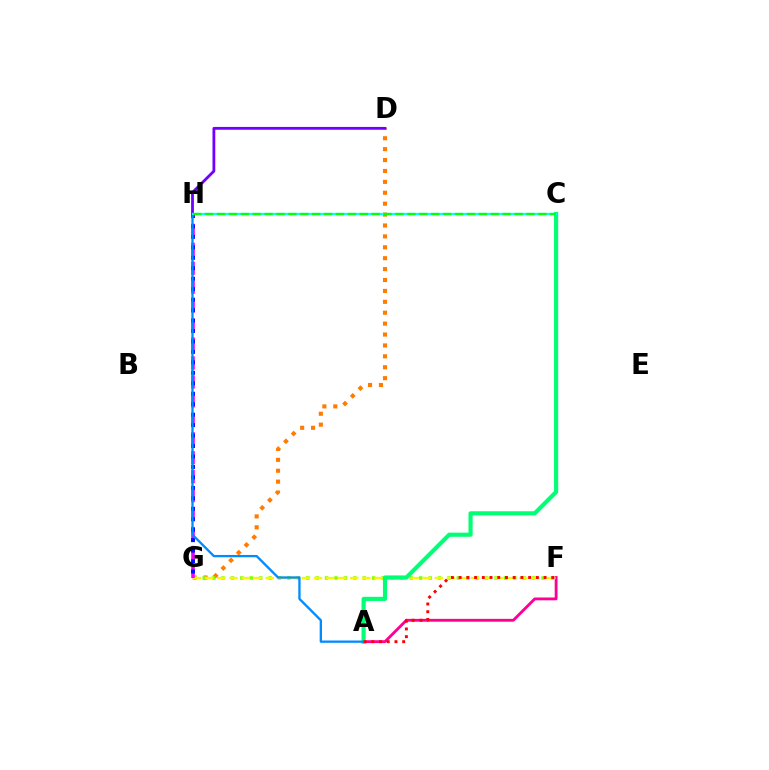{('D', 'G'): [{'color': '#ff7c00', 'line_style': 'dotted', 'thickness': 2.96}], ('A', 'F'): [{'color': '#ff0094', 'line_style': 'solid', 'thickness': 2.05}, {'color': '#ff0000', 'line_style': 'dotted', 'thickness': 2.1}], ('F', 'G'): [{'color': '#84ff00', 'line_style': 'dotted', 'thickness': 2.56}, {'color': '#fcf500', 'line_style': 'dashed', 'thickness': 1.64}], ('G', 'H'): [{'color': '#ee00ff', 'line_style': 'dashed', 'thickness': 2.57}, {'color': '#0010ff', 'line_style': 'dotted', 'thickness': 2.84}], ('A', 'C'): [{'color': '#00ff74', 'line_style': 'solid', 'thickness': 2.98}], ('A', 'H'): [{'color': '#008cff', 'line_style': 'solid', 'thickness': 1.67}], ('D', 'H'): [{'color': '#7200ff', 'line_style': 'solid', 'thickness': 2.02}], ('C', 'H'): [{'color': '#00fff6', 'line_style': 'solid', 'thickness': 1.67}, {'color': '#08ff00', 'line_style': 'dashed', 'thickness': 1.62}]}